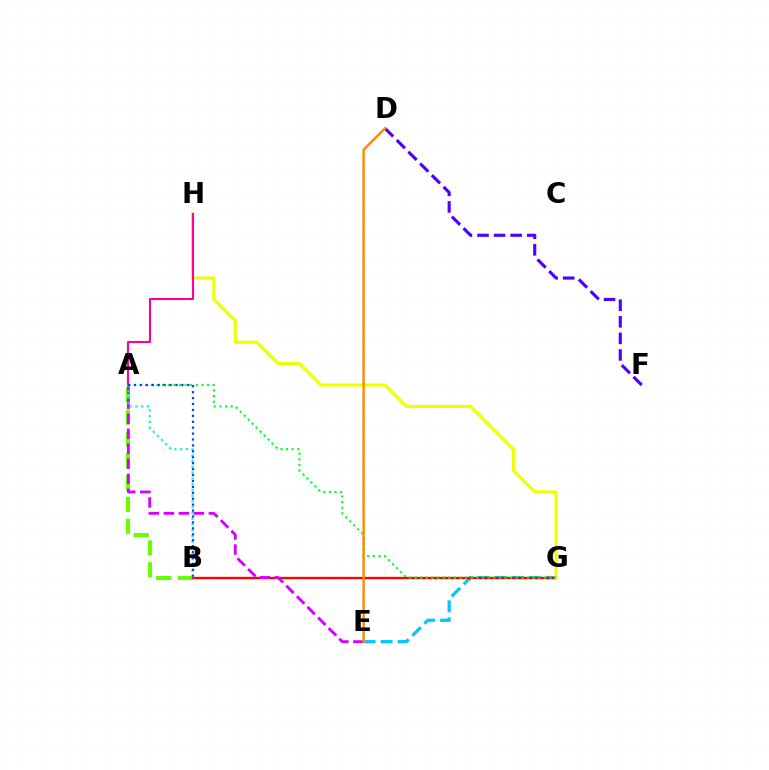{('A', 'B'): [{'color': '#66ff00', 'line_style': 'dashed', 'thickness': 2.96}, {'color': '#00ffaf', 'line_style': 'dotted', 'thickness': 1.57}, {'color': '#003fff', 'line_style': 'dotted', 'thickness': 1.61}], ('E', 'G'): [{'color': '#00c7ff', 'line_style': 'dashed', 'thickness': 2.32}], ('B', 'G'): [{'color': '#ff0000', 'line_style': 'solid', 'thickness': 1.7}], ('G', 'H'): [{'color': '#eeff00', 'line_style': 'solid', 'thickness': 2.24}], ('A', 'H'): [{'color': '#ff00a0', 'line_style': 'solid', 'thickness': 1.51}], ('A', 'E'): [{'color': '#d600ff', 'line_style': 'dashed', 'thickness': 2.04}], ('A', 'G'): [{'color': '#00ff27', 'line_style': 'dotted', 'thickness': 1.53}], ('D', 'F'): [{'color': '#4f00ff', 'line_style': 'dashed', 'thickness': 2.25}], ('D', 'E'): [{'color': '#ff8800', 'line_style': 'solid', 'thickness': 1.72}]}